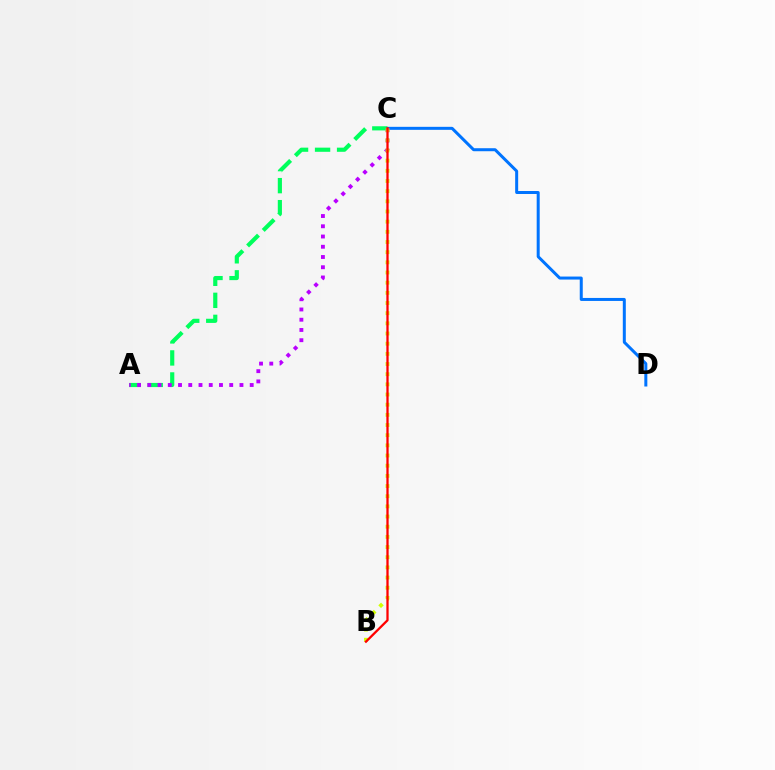{('C', 'D'): [{'color': '#0074ff', 'line_style': 'solid', 'thickness': 2.16}], ('A', 'C'): [{'color': '#00ff5c', 'line_style': 'dashed', 'thickness': 2.99}, {'color': '#b900ff', 'line_style': 'dotted', 'thickness': 2.78}], ('B', 'C'): [{'color': '#d1ff00', 'line_style': 'dotted', 'thickness': 2.76}, {'color': '#ff0000', 'line_style': 'solid', 'thickness': 1.64}]}